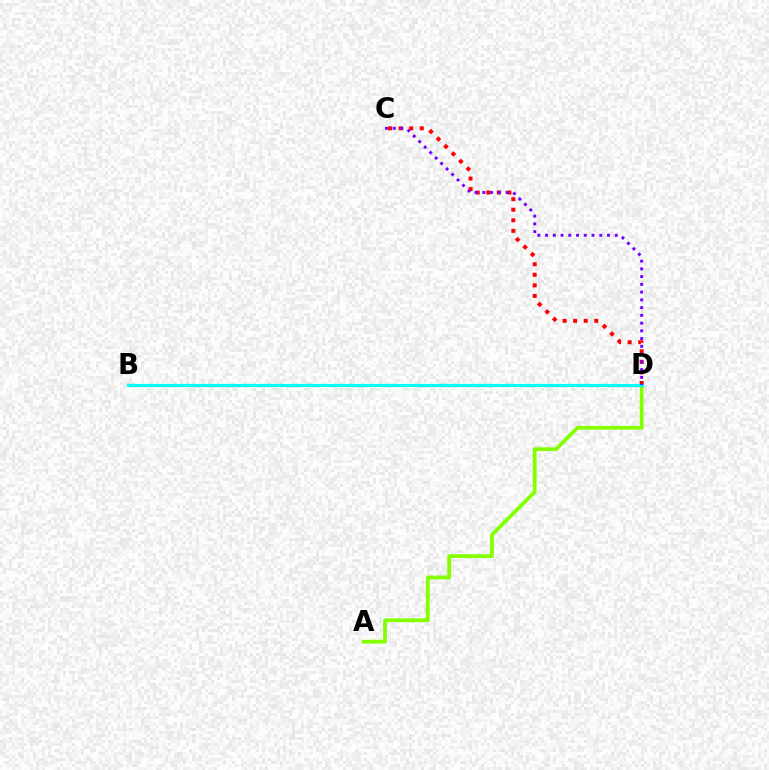{('A', 'D'): [{'color': '#84ff00', 'line_style': 'solid', 'thickness': 2.71}], ('C', 'D'): [{'color': '#ff0000', 'line_style': 'dotted', 'thickness': 2.87}, {'color': '#7200ff', 'line_style': 'dotted', 'thickness': 2.1}], ('B', 'D'): [{'color': '#00fff6', 'line_style': 'solid', 'thickness': 2.29}]}